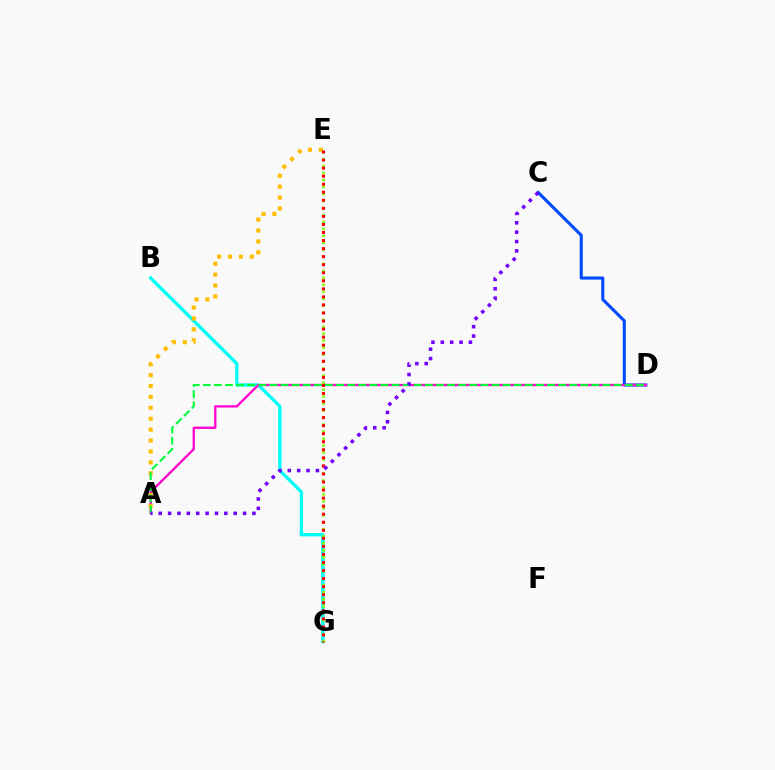{('C', 'D'): [{'color': '#004bff', 'line_style': 'solid', 'thickness': 2.23}], ('B', 'G'): [{'color': '#00fff6', 'line_style': 'solid', 'thickness': 2.41}], ('A', 'D'): [{'color': '#ff00cf', 'line_style': 'solid', 'thickness': 1.65}, {'color': '#00ff39', 'line_style': 'dashed', 'thickness': 1.51}], ('E', 'G'): [{'color': '#84ff00', 'line_style': 'dotted', 'thickness': 1.9}, {'color': '#ff0000', 'line_style': 'dotted', 'thickness': 2.19}], ('A', 'E'): [{'color': '#ffbd00', 'line_style': 'dotted', 'thickness': 2.96}], ('A', 'C'): [{'color': '#7200ff', 'line_style': 'dotted', 'thickness': 2.55}]}